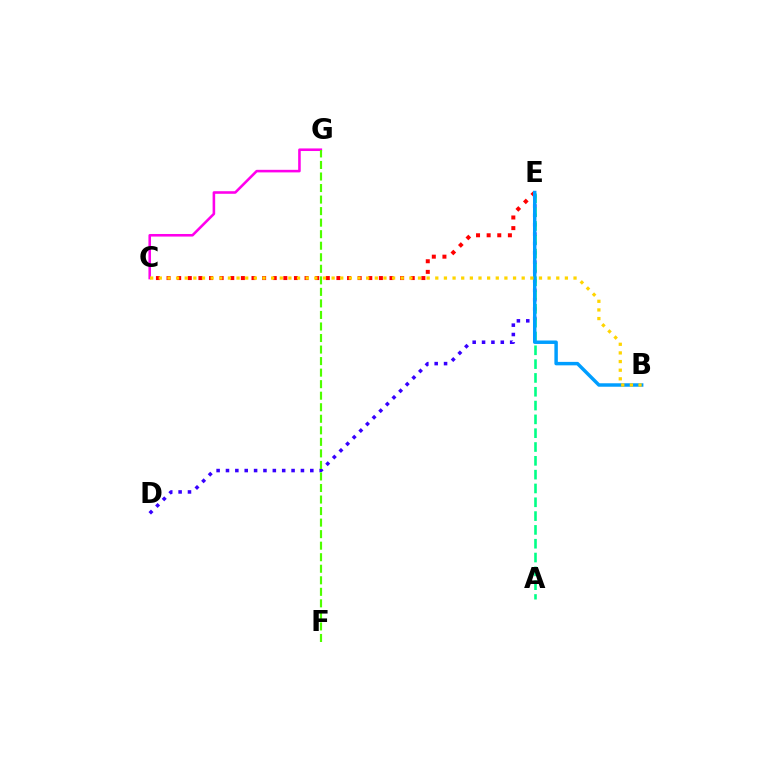{('D', 'E'): [{'color': '#3700ff', 'line_style': 'dotted', 'thickness': 2.55}], ('C', 'G'): [{'color': '#ff00ed', 'line_style': 'solid', 'thickness': 1.85}], ('A', 'E'): [{'color': '#00ff86', 'line_style': 'dashed', 'thickness': 1.88}], ('C', 'E'): [{'color': '#ff0000', 'line_style': 'dotted', 'thickness': 2.88}], ('F', 'G'): [{'color': '#4fff00', 'line_style': 'dashed', 'thickness': 1.57}], ('B', 'E'): [{'color': '#009eff', 'line_style': 'solid', 'thickness': 2.49}], ('B', 'C'): [{'color': '#ffd500', 'line_style': 'dotted', 'thickness': 2.35}]}